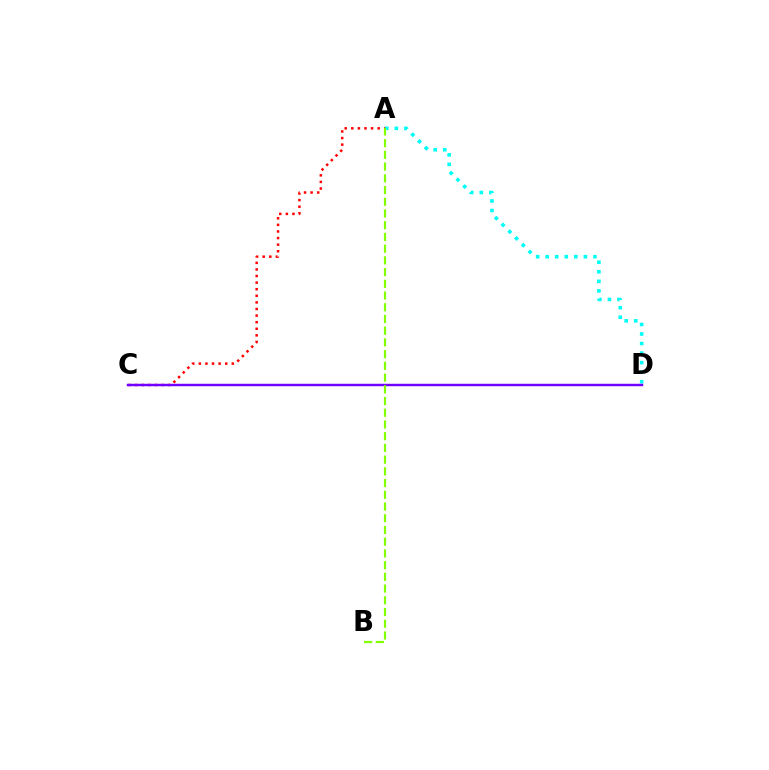{('A', 'C'): [{'color': '#ff0000', 'line_style': 'dotted', 'thickness': 1.79}], ('A', 'D'): [{'color': '#00fff6', 'line_style': 'dotted', 'thickness': 2.59}], ('C', 'D'): [{'color': '#7200ff', 'line_style': 'solid', 'thickness': 1.77}], ('A', 'B'): [{'color': '#84ff00', 'line_style': 'dashed', 'thickness': 1.59}]}